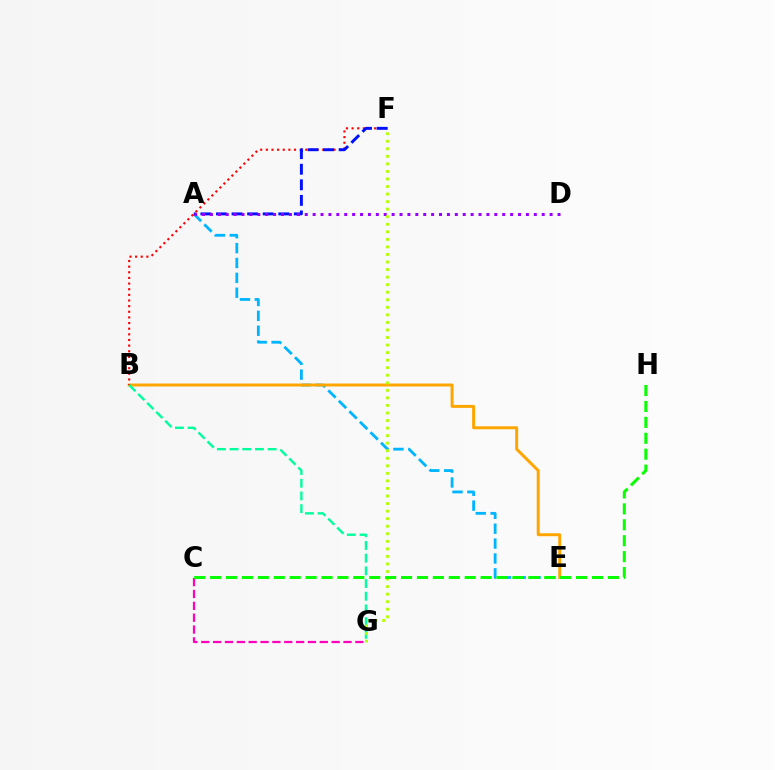{('A', 'E'): [{'color': '#00b5ff', 'line_style': 'dashed', 'thickness': 2.02}], ('C', 'G'): [{'color': '#ff00bd', 'line_style': 'dashed', 'thickness': 1.61}], ('B', 'E'): [{'color': '#ffa500', 'line_style': 'solid', 'thickness': 2.13}], ('B', 'F'): [{'color': '#ff0000', 'line_style': 'dotted', 'thickness': 1.53}], ('A', 'F'): [{'color': '#0010ff', 'line_style': 'dashed', 'thickness': 2.12}], ('A', 'D'): [{'color': '#9b00ff', 'line_style': 'dotted', 'thickness': 2.15}], ('B', 'G'): [{'color': '#00ff9d', 'line_style': 'dashed', 'thickness': 1.72}], ('F', 'G'): [{'color': '#b3ff00', 'line_style': 'dotted', 'thickness': 2.05}], ('C', 'H'): [{'color': '#08ff00', 'line_style': 'dashed', 'thickness': 2.16}]}